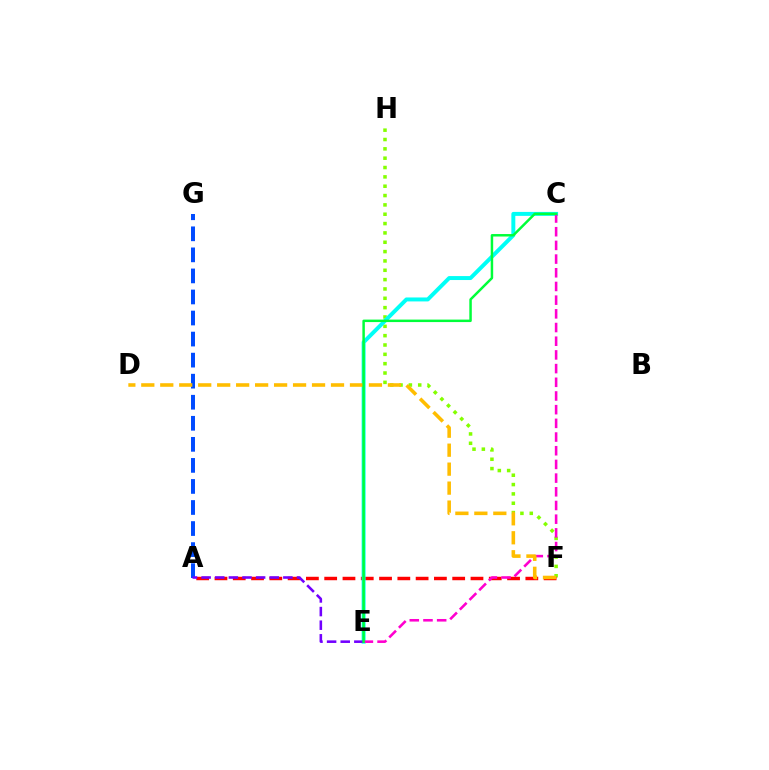{('F', 'H'): [{'color': '#84ff00', 'line_style': 'dotted', 'thickness': 2.54}], ('A', 'G'): [{'color': '#004bff', 'line_style': 'dashed', 'thickness': 2.86}], ('A', 'F'): [{'color': '#ff0000', 'line_style': 'dashed', 'thickness': 2.48}], ('C', 'E'): [{'color': '#00fff6', 'line_style': 'solid', 'thickness': 2.85}, {'color': '#ff00cf', 'line_style': 'dashed', 'thickness': 1.86}, {'color': '#00ff39', 'line_style': 'solid', 'thickness': 1.78}], ('A', 'E'): [{'color': '#7200ff', 'line_style': 'dashed', 'thickness': 1.85}], ('D', 'F'): [{'color': '#ffbd00', 'line_style': 'dashed', 'thickness': 2.58}]}